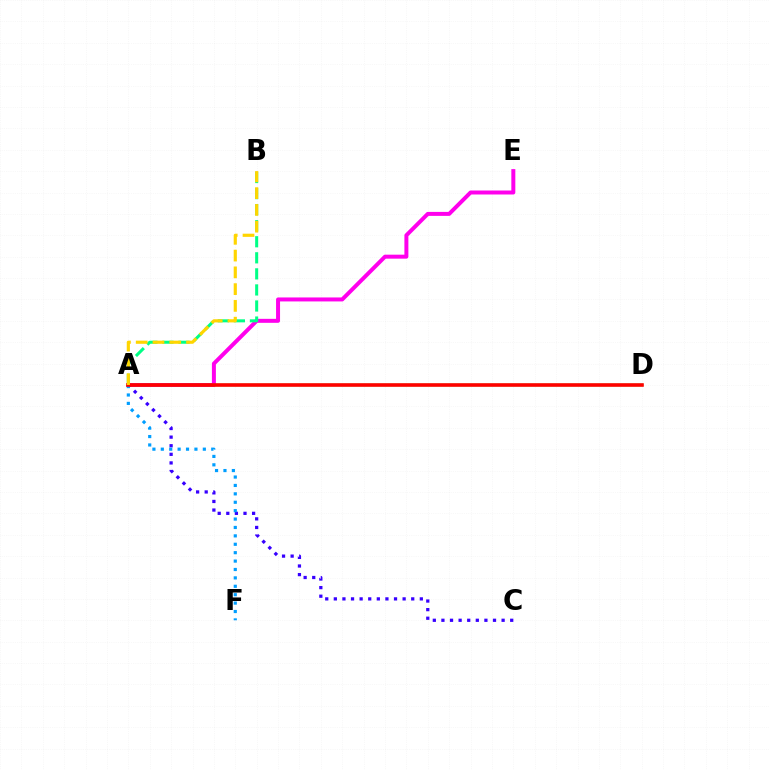{('A', 'E'): [{'color': '#ff00ed', 'line_style': 'solid', 'thickness': 2.87}], ('A', 'B'): [{'color': '#00ff86', 'line_style': 'dashed', 'thickness': 2.18}, {'color': '#ffd500', 'line_style': 'dashed', 'thickness': 2.28}], ('A', 'D'): [{'color': '#4fff00', 'line_style': 'solid', 'thickness': 1.79}, {'color': '#ff0000', 'line_style': 'solid', 'thickness': 2.57}], ('A', 'C'): [{'color': '#3700ff', 'line_style': 'dotted', 'thickness': 2.34}], ('A', 'F'): [{'color': '#009eff', 'line_style': 'dotted', 'thickness': 2.28}]}